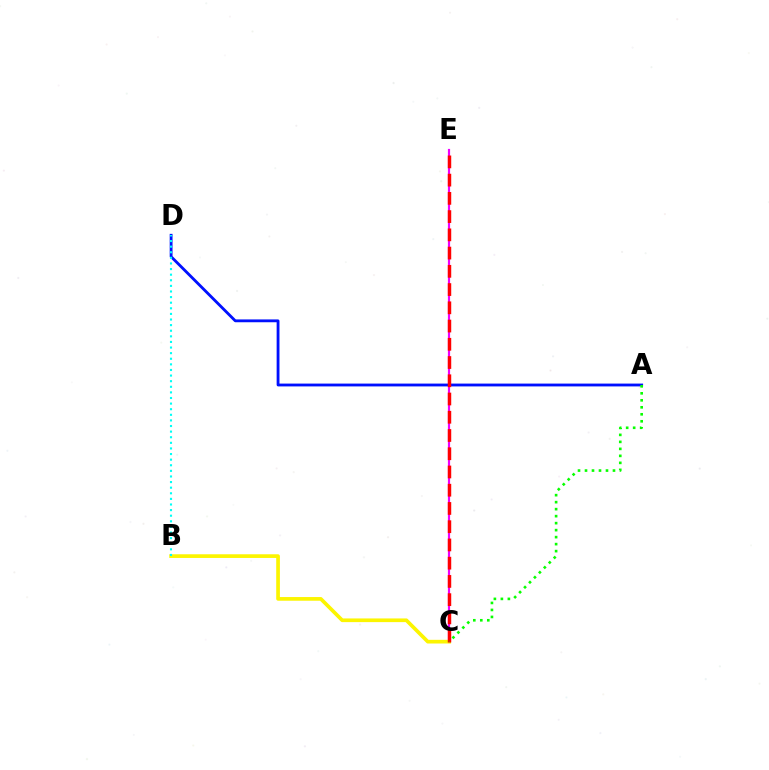{('C', 'E'): [{'color': '#ee00ff', 'line_style': 'solid', 'thickness': 1.58}, {'color': '#ff0000', 'line_style': 'dashed', 'thickness': 2.48}], ('B', 'C'): [{'color': '#fcf500', 'line_style': 'solid', 'thickness': 2.65}], ('A', 'D'): [{'color': '#0010ff', 'line_style': 'solid', 'thickness': 2.03}], ('B', 'D'): [{'color': '#00fff6', 'line_style': 'dotted', 'thickness': 1.52}], ('A', 'C'): [{'color': '#08ff00', 'line_style': 'dotted', 'thickness': 1.9}]}